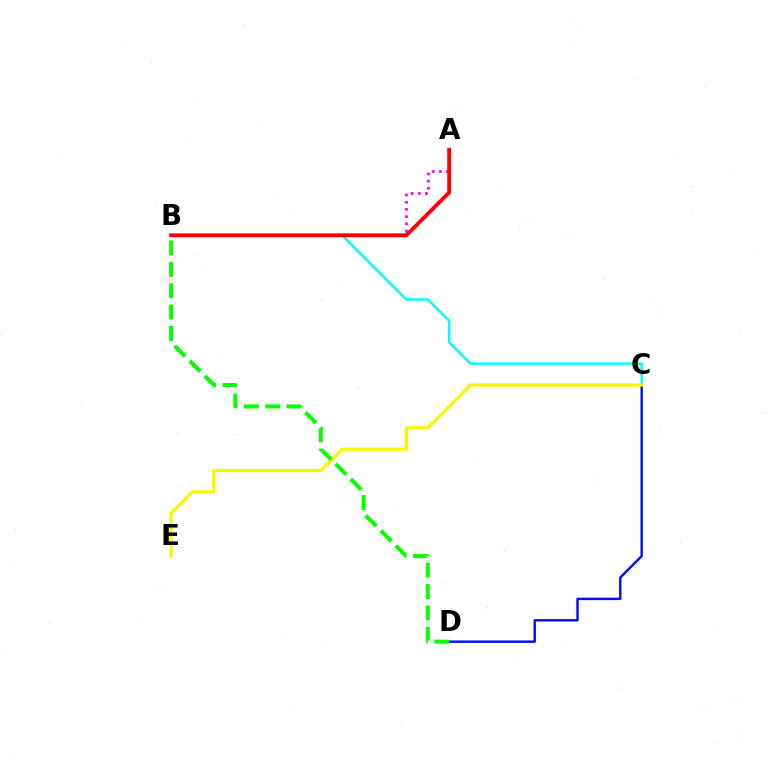{('B', 'C'): [{'color': '#00fff6', 'line_style': 'solid', 'thickness': 1.75}], ('C', 'D'): [{'color': '#0010ff', 'line_style': 'solid', 'thickness': 1.75}], ('A', 'B'): [{'color': '#ee00ff', 'line_style': 'dotted', 'thickness': 1.95}, {'color': '#ff0000', 'line_style': 'solid', 'thickness': 2.77}], ('C', 'E'): [{'color': '#fcf500', 'line_style': 'solid', 'thickness': 2.35}], ('B', 'D'): [{'color': '#08ff00', 'line_style': 'dashed', 'thickness': 2.9}]}